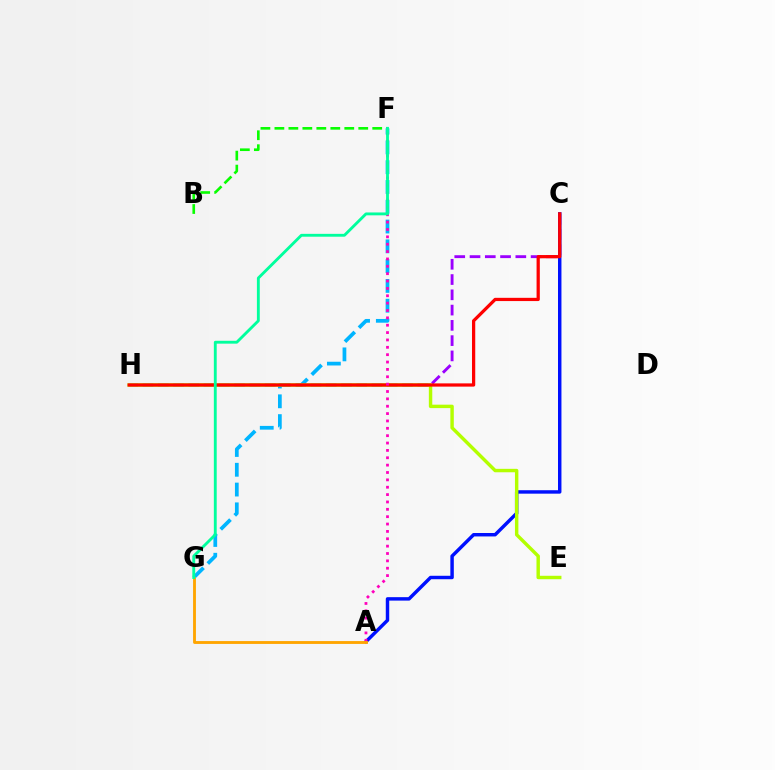{('F', 'G'): [{'color': '#00b5ff', 'line_style': 'dashed', 'thickness': 2.69}, {'color': '#00ff9d', 'line_style': 'solid', 'thickness': 2.06}], ('C', 'H'): [{'color': '#9b00ff', 'line_style': 'dashed', 'thickness': 2.07}, {'color': '#ff0000', 'line_style': 'solid', 'thickness': 2.33}], ('A', 'C'): [{'color': '#0010ff', 'line_style': 'solid', 'thickness': 2.48}], ('E', 'H'): [{'color': '#b3ff00', 'line_style': 'solid', 'thickness': 2.47}], ('B', 'F'): [{'color': '#08ff00', 'line_style': 'dashed', 'thickness': 1.9}], ('A', 'F'): [{'color': '#ff00bd', 'line_style': 'dotted', 'thickness': 2.0}], ('A', 'G'): [{'color': '#ffa500', 'line_style': 'solid', 'thickness': 2.06}]}